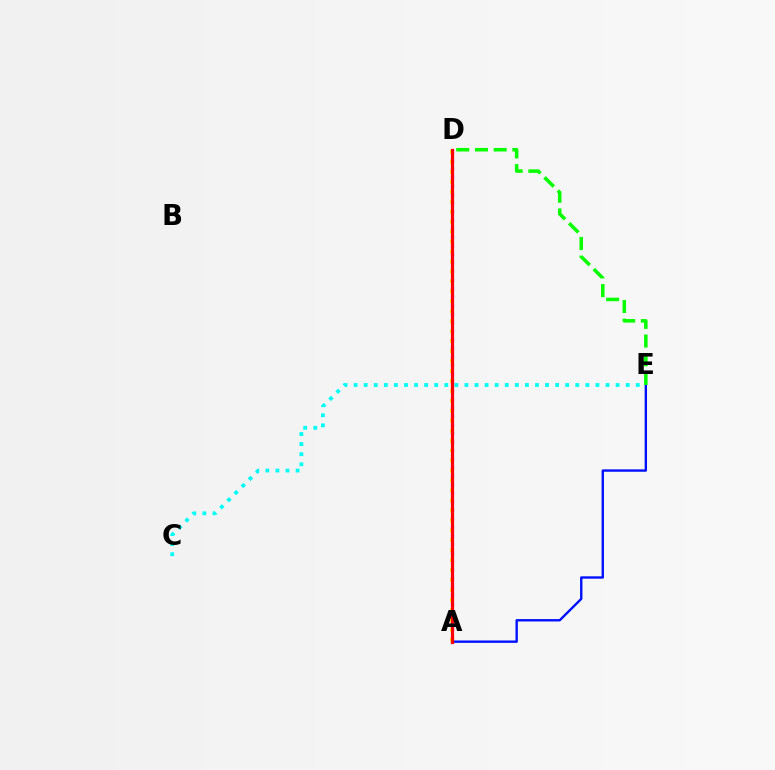{('A', 'D'): [{'color': '#ee00ff', 'line_style': 'dotted', 'thickness': 2.32}, {'color': '#fcf500', 'line_style': 'dotted', 'thickness': 2.71}, {'color': '#ff0000', 'line_style': 'solid', 'thickness': 2.31}], ('A', 'E'): [{'color': '#0010ff', 'line_style': 'solid', 'thickness': 1.71}], ('D', 'E'): [{'color': '#08ff00', 'line_style': 'dashed', 'thickness': 2.54}], ('C', 'E'): [{'color': '#00fff6', 'line_style': 'dotted', 'thickness': 2.74}]}